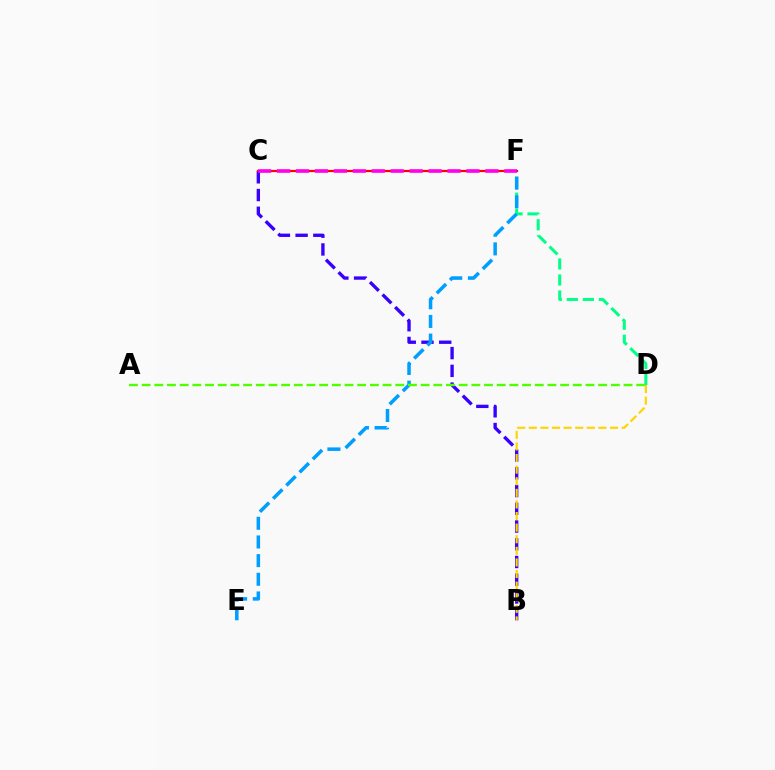{('B', 'C'): [{'color': '#3700ff', 'line_style': 'dashed', 'thickness': 2.41}], ('B', 'D'): [{'color': '#ffd500', 'line_style': 'dashed', 'thickness': 1.58}], ('D', 'F'): [{'color': '#00ff86', 'line_style': 'dashed', 'thickness': 2.18}], ('E', 'F'): [{'color': '#009eff', 'line_style': 'dashed', 'thickness': 2.54}], ('A', 'D'): [{'color': '#4fff00', 'line_style': 'dashed', 'thickness': 1.72}], ('C', 'F'): [{'color': '#ff0000', 'line_style': 'solid', 'thickness': 1.59}, {'color': '#ff00ed', 'line_style': 'dashed', 'thickness': 2.57}]}